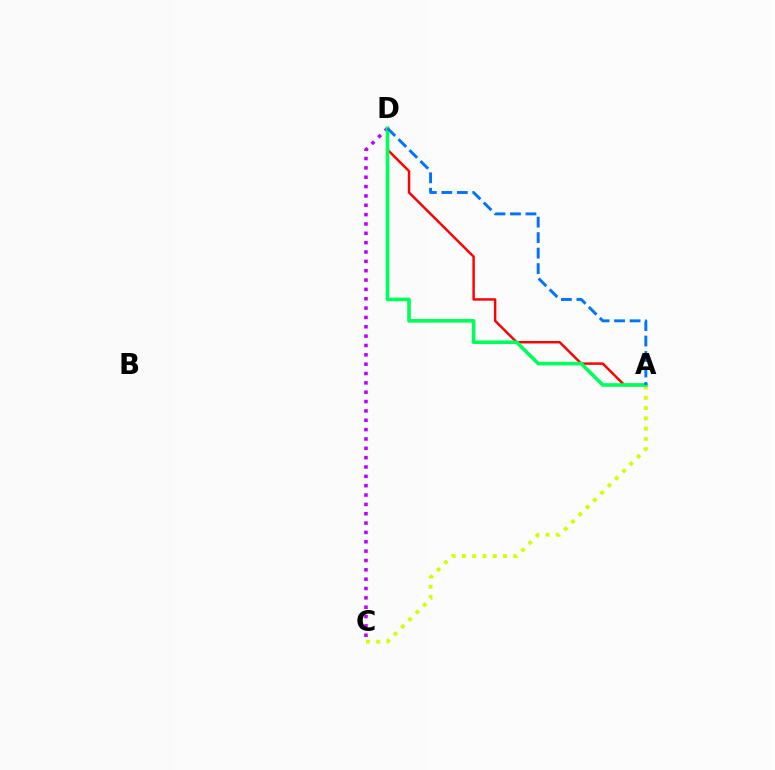{('A', 'C'): [{'color': '#d1ff00', 'line_style': 'dotted', 'thickness': 2.79}], ('C', 'D'): [{'color': '#b900ff', 'line_style': 'dotted', 'thickness': 2.54}], ('A', 'D'): [{'color': '#ff0000', 'line_style': 'solid', 'thickness': 1.77}, {'color': '#00ff5c', 'line_style': 'solid', 'thickness': 2.62}, {'color': '#0074ff', 'line_style': 'dashed', 'thickness': 2.1}]}